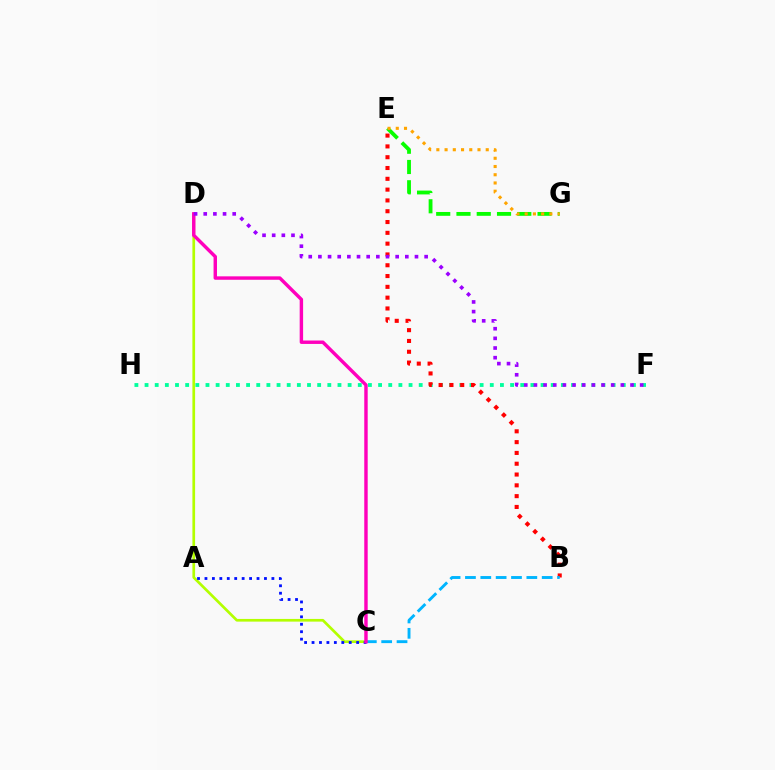{('F', 'H'): [{'color': '#00ff9d', 'line_style': 'dotted', 'thickness': 2.76}], ('C', 'D'): [{'color': '#b3ff00', 'line_style': 'solid', 'thickness': 1.94}, {'color': '#ff00bd', 'line_style': 'solid', 'thickness': 2.47}], ('B', 'E'): [{'color': '#ff0000', 'line_style': 'dotted', 'thickness': 2.94}], ('A', 'C'): [{'color': '#0010ff', 'line_style': 'dotted', 'thickness': 2.02}], ('B', 'C'): [{'color': '#00b5ff', 'line_style': 'dashed', 'thickness': 2.09}], ('E', 'G'): [{'color': '#08ff00', 'line_style': 'dashed', 'thickness': 2.75}, {'color': '#ffa500', 'line_style': 'dotted', 'thickness': 2.24}], ('D', 'F'): [{'color': '#9b00ff', 'line_style': 'dotted', 'thickness': 2.62}]}